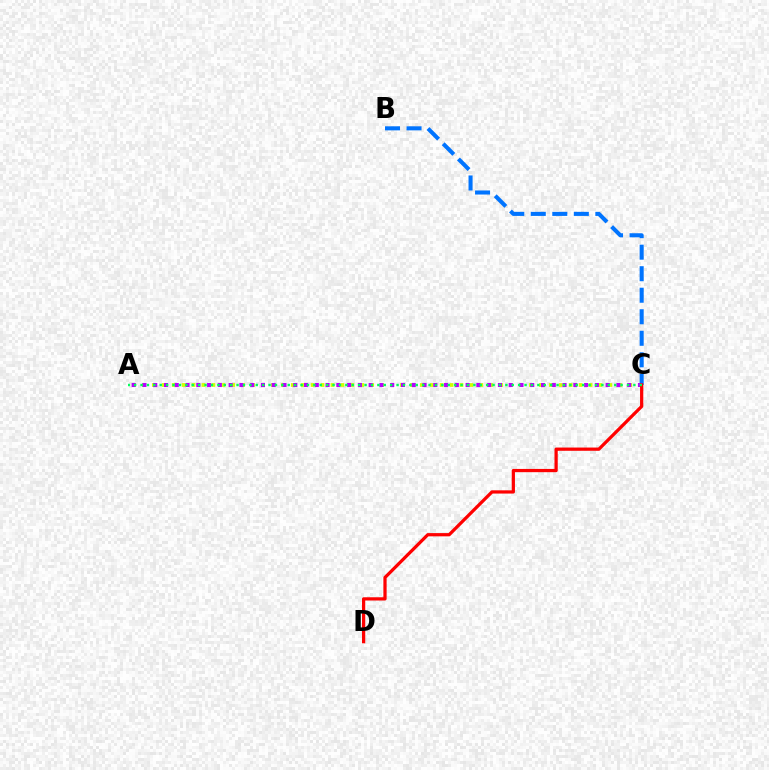{('A', 'C'): [{'color': '#d1ff00', 'line_style': 'dotted', 'thickness': 2.7}, {'color': '#b900ff', 'line_style': 'dotted', 'thickness': 2.93}, {'color': '#00ff5c', 'line_style': 'dotted', 'thickness': 1.74}], ('B', 'C'): [{'color': '#0074ff', 'line_style': 'dashed', 'thickness': 2.92}], ('C', 'D'): [{'color': '#ff0000', 'line_style': 'solid', 'thickness': 2.33}]}